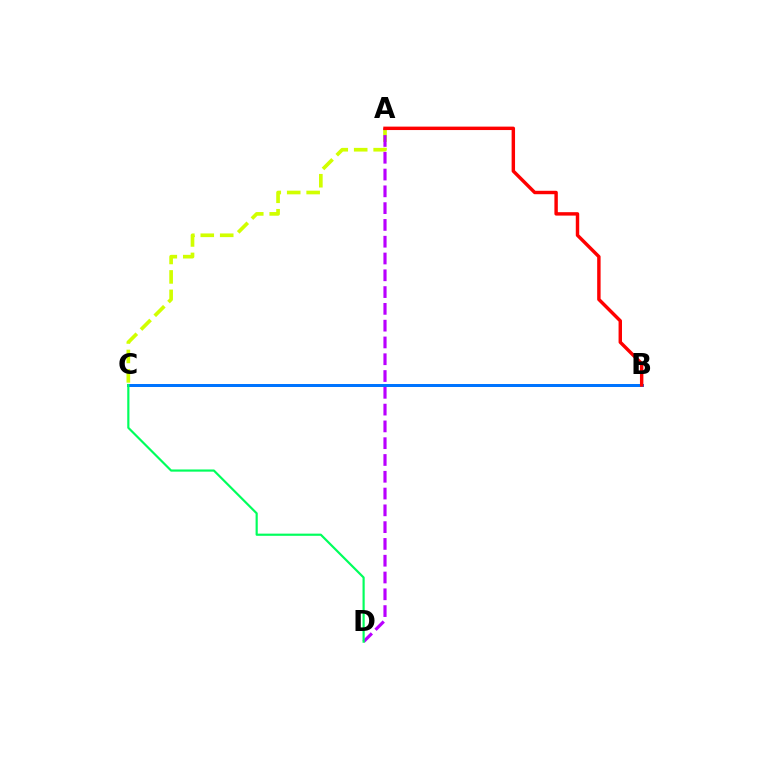{('A', 'C'): [{'color': '#d1ff00', 'line_style': 'dashed', 'thickness': 2.64}], ('A', 'D'): [{'color': '#b900ff', 'line_style': 'dashed', 'thickness': 2.28}], ('B', 'C'): [{'color': '#0074ff', 'line_style': 'solid', 'thickness': 2.16}], ('C', 'D'): [{'color': '#00ff5c', 'line_style': 'solid', 'thickness': 1.57}], ('A', 'B'): [{'color': '#ff0000', 'line_style': 'solid', 'thickness': 2.47}]}